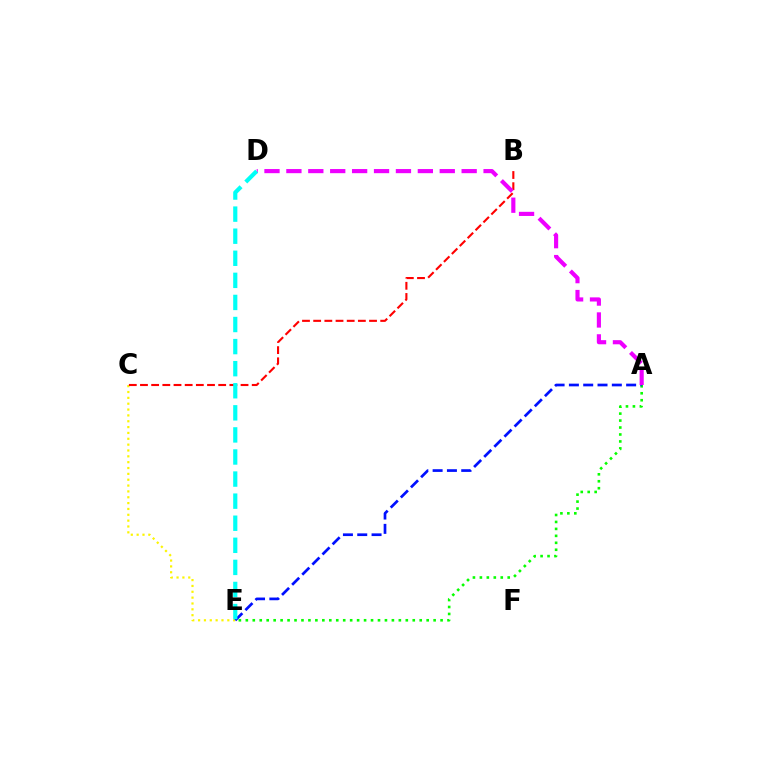{('A', 'E'): [{'color': '#08ff00', 'line_style': 'dotted', 'thickness': 1.89}, {'color': '#0010ff', 'line_style': 'dashed', 'thickness': 1.94}], ('C', 'E'): [{'color': '#fcf500', 'line_style': 'dotted', 'thickness': 1.59}], ('B', 'C'): [{'color': '#ff0000', 'line_style': 'dashed', 'thickness': 1.52}], ('A', 'D'): [{'color': '#ee00ff', 'line_style': 'dashed', 'thickness': 2.98}], ('D', 'E'): [{'color': '#00fff6', 'line_style': 'dashed', 'thickness': 3.0}]}